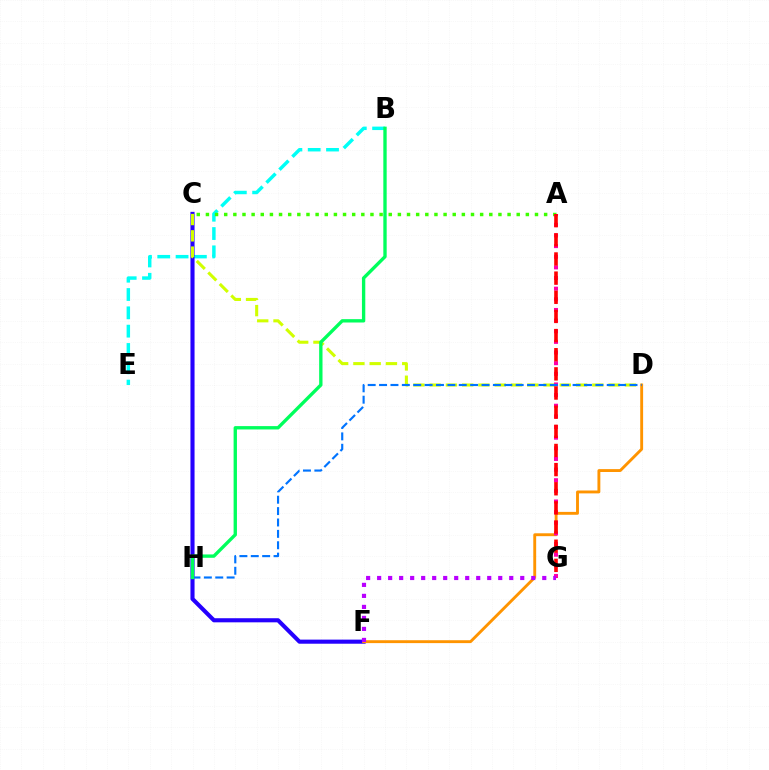{('B', 'E'): [{'color': '#00fff6', 'line_style': 'dashed', 'thickness': 2.49}], ('C', 'F'): [{'color': '#2500ff', 'line_style': 'solid', 'thickness': 2.95}], ('C', 'D'): [{'color': '#d1ff00', 'line_style': 'dashed', 'thickness': 2.21}], ('D', 'F'): [{'color': '#ff9400', 'line_style': 'solid', 'thickness': 2.08}], ('A', 'C'): [{'color': '#3dff00', 'line_style': 'dotted', 'thickness': 2.48}], ('A', 'G'): [{'color': '#ff00ac', 'line_style': 'dotted', 'thickness': 2.89}, {'color': '#ff0000', 'line_style': 'dashed', 'thickness': 2.6}], ('D', 'H'): [{'color': '#0074ff', 'line_style': 'dashed', 'thickness': 1.55}], ('F', 'G'): [{'color': '#b900ff', 'line_style': 'dotted', 'thickness': 2.99}], ('B', 'H'): [{'color': '#00ff5c', 'line_style': 'solid', 'thickness': 2.41}]}